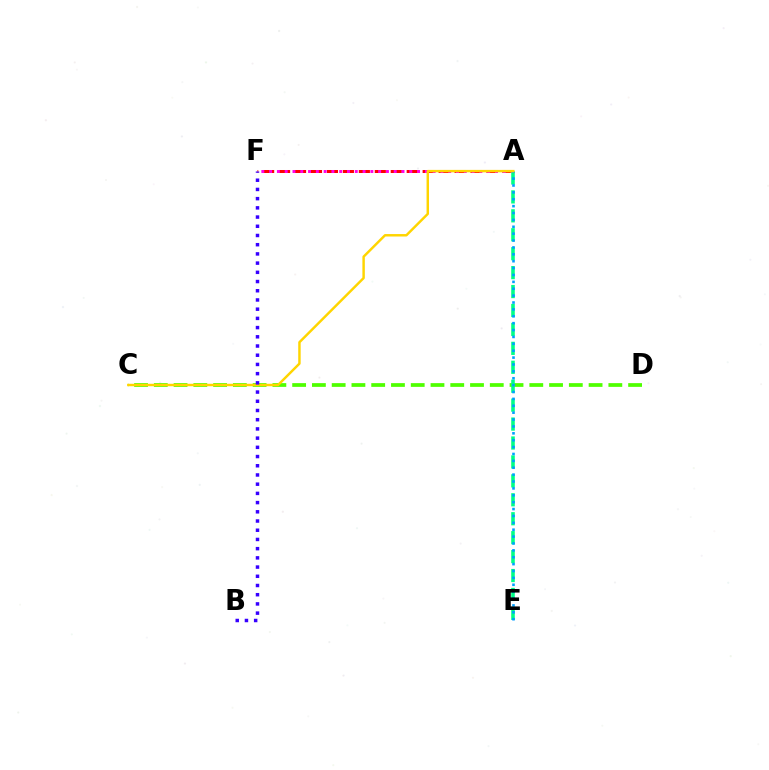{('A', 'F'): [{'color': '#ff0000', 'line_style': 'dashed', 'thickness': 2.17}, {'color': '#ff00ed', 'line_style': 'dotted', 'thickness': 2.12}], ('C', 'D'): [{'color': '#4fff00', 'line_style': 'dashed', 'thickness': 2.68}], ('A', 'E'): [{'color': '#00ff86', 'line_style': 'dashed', 'thickness': 2.57}, {'color': '#009eff', 'line_style': 'dotted', 'thickness': 1.87}], ('A', 'C'): [{'color': '#ffd500', 'line_style': 'solid', 'thickness': 1.77}], ('B', 'F'): [{'color': '#3700ff', 'line_style': 'dotted', 'thickness': 2.5}]}